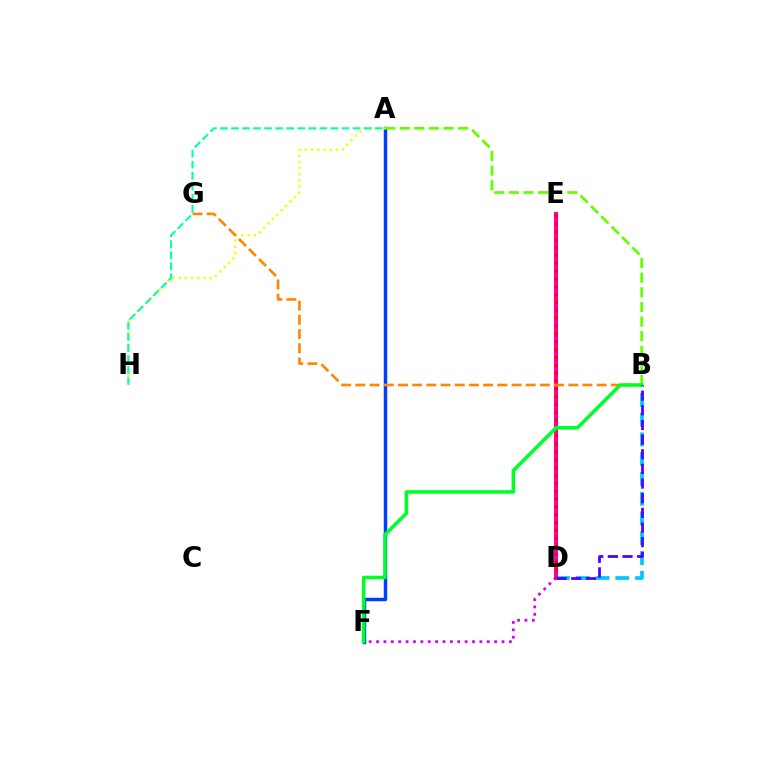{('D', 'E'): [{'color': '#ff00a0', 'line_style': 'solid', 'thickness': 2.97}, {'color': '#ff0000', 'line_style': 'dotted', 'thickness': 2.14}], ('A', 'F'): [{'color': '#003fff', 'line_style': 'solid', 'thickness': 2.51}], ('B', 'D'): [{'color': '#00c7ff', 'line_style': 'dashed', 'thickness': 2.69}, {'color': '#4f00ff', 'line_style': 'dashed', 'thickness': 1.99}], ('D', 'F'): [{'color': '#d600ff', 'line_style': 'dotted', 'thickness': 2.01}], ('A', 'H'): [{'color': '#eeff00', 'line_style': 'dotted', 'thickness': 1.68}, {'color': '#00ffaf', 'line_style': 'dashed', 'thickness': 1.5}], ('A', 'B'): [{'color': '#66ff00', 'line_style': 'dashed', 'thickness': 1.99}], ('B', 'G'): [{'color': '#ff8800', 'line_style': 'dashed', 'thickness': 1.93}], ('B', 'F'): [{'color': '#00ff27', 'line_style': 'solid', 'thickness': 2.56}]}